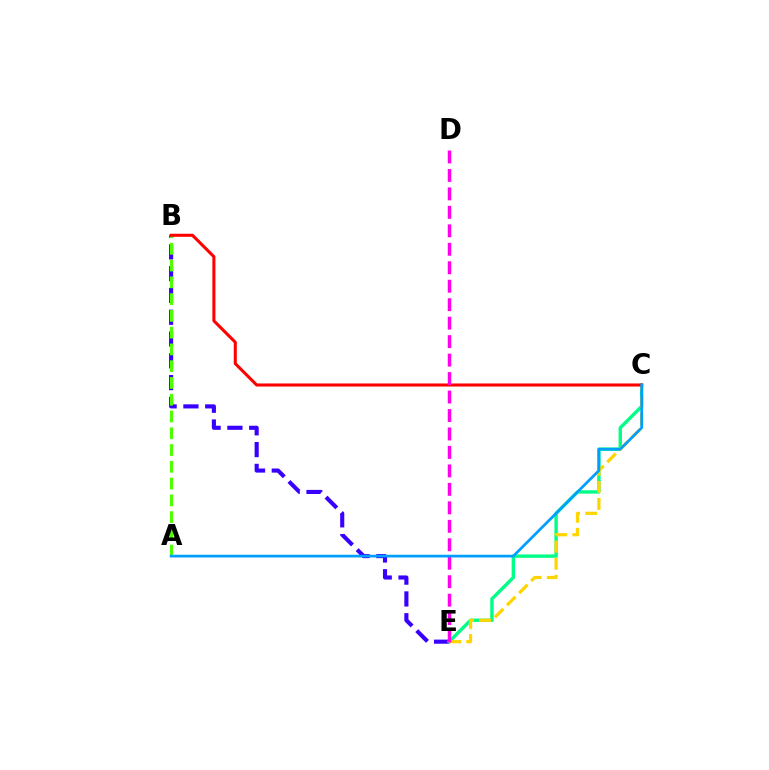{('B', 'E'): [{'color': '#3700ff', 'line_style': 'dashed', 'thickness': 2.96}], ('A', 'B'): [{'color': '#4fff00', 'line_style': 'dashed', 'thickness': 2.28}], ('C', 'E'): [{'color': '#00ff86', 'line_style': 'solid', 'thickness': 2.44}, {'color': '#ffd500', 'line_style': 'dashed', 'thickness': 2.32}], ('B', 'C'): [{'color': '#ff0000', 'line_style': 'solid', 'thickness': 2.2}], ('D', 'E'): [{'color': '#ff00ed', 'line_style': 'dashed', 'thickness': 2.51}], ('A', 'C'): [{'color': '#009eff', 'line_style': 'solid', 'thickness': 1.95}]}